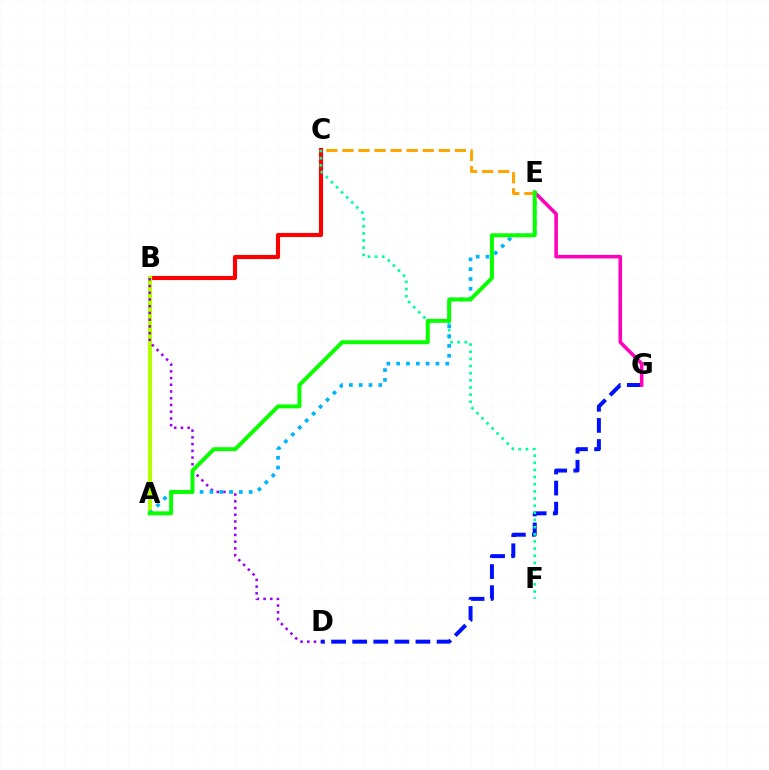{('D', 'G'): [{'color': '#0010ff', 'line_style': 'dashed', 'thickness': 2.87}], ('E', 'G'): [{'color': '#ff00bd', 'line_style': 'solid', 'thickness': 2.56}], ('B', 'C'): [{'color': '#ff0000', 'line_style': 'solid', 'thickness': 2.97}], ('A', 'B'): [{'color': '#b3ff00', 'line_style': 'solid', 'thickness': 2.99}], ('B', 'D'): [{'color': '#9b00ff', 'line_style': 'dotted', 'thickness': 1.83}], ('C', 'F'): [{'color': '#00ff9d', 'line_style': 'dotted', 'thickness': 1.94}], ('A', 'E'): [{'color': '#00b5ff', 'line_style': 'dotted', 'thickness': 2.67}, {'color': '#08ff00', 'line_style': 'solid', 'thickness': 2.85}], ('C', 'E'): [{'color': '#ffa500', 'line_style': 'dashed', 'thickness': 2.18}]}